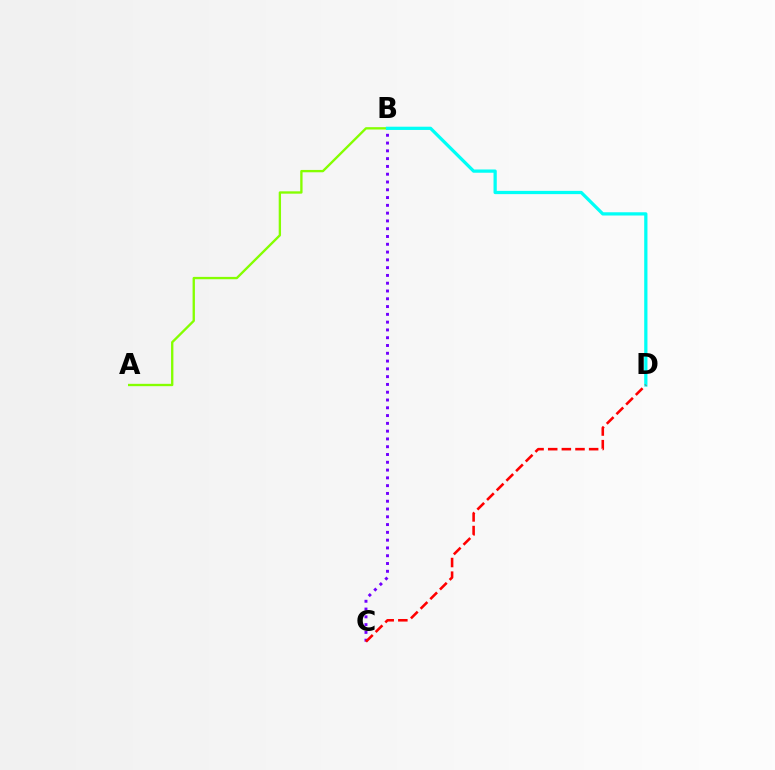{('B', 'C'): [{'color': '#7200ff', 'line_style': 'dotted', 'thickness': 2.12}], ('A', 'B'): [{'color': '#84ff00', 'line_style': 'solid', 'thickness': 1.68}], ('B', 'D'): [{'color': '#00fff6', 'line_style': 'solid', 'thickness': 2.34}], ('C', 'D'): [{'color': '#ff0000', 'line_style': 'dashed', 'thickness': 1.85}]}